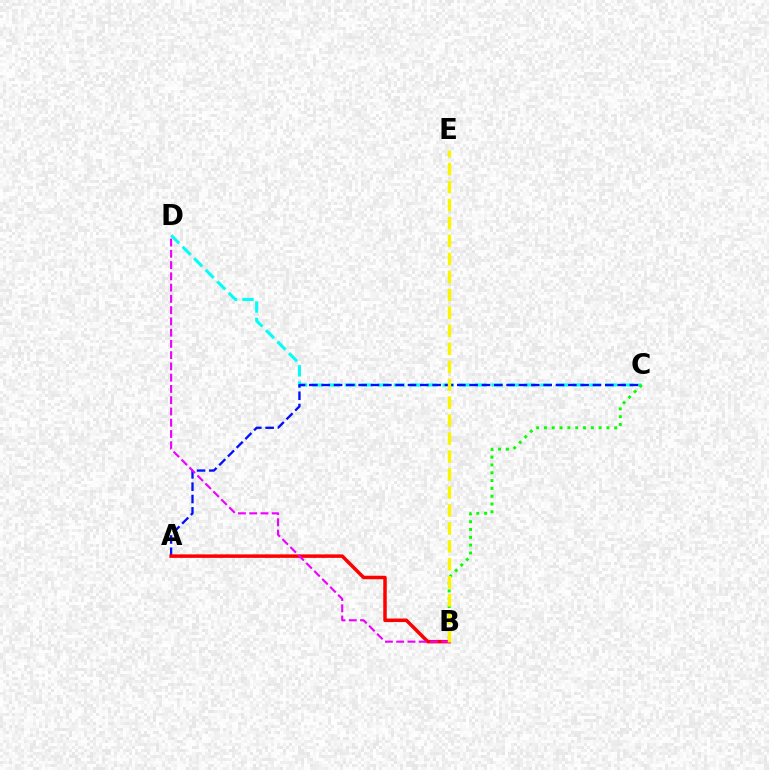{('C', 'D'): [{'color': '#00fff6', 'line_style': 'dashed', 'thickness': 2.21}], ('A', 'C'): [{'color': '#0010ff', 'line_style': 'dashed', 'thickness': 1.68}], ('A', 'B'): [{'color': '#ff0000', 'line_style': 'solid', 'thickness': 2.52}], ('B', 'D'): [{'color': '#ee00ff', 'line_style': 'dashed', 'thickness': 1.53}], ('B', 'C'): [{'color': '#08ff00', 'line_style': 'dotted', 'thickness': 2.12}], ('B', 'E'): [{'color': '#fcf500', 'line_style': 'dashed', 'thickness': 2.44}]}